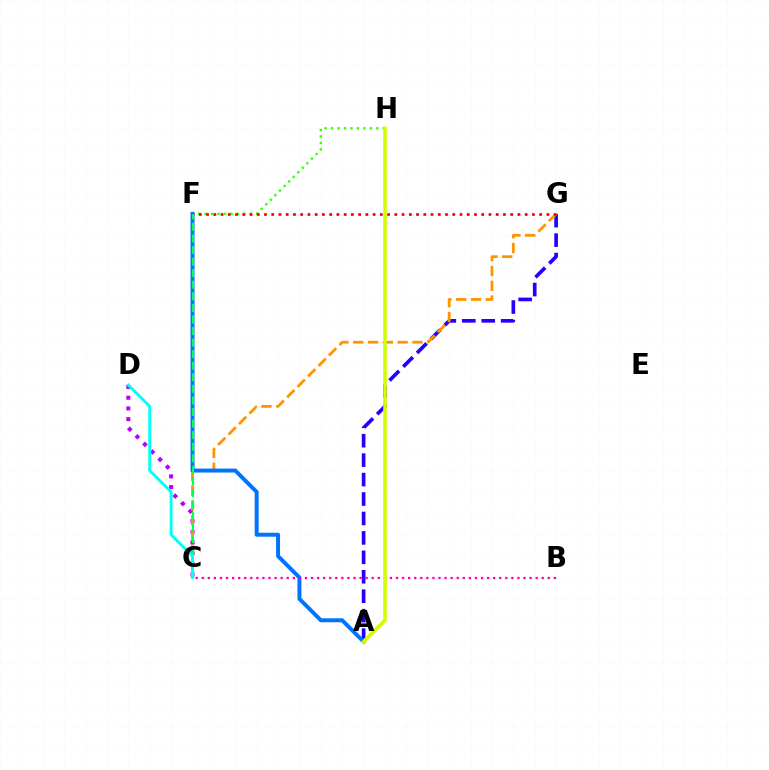{('C', 'D'): [{'color': '#b900ff', 'line_style': 'dotted', 'thickness': 2.91}, {'color': '#00fff6', 'line_style': 'solid', 'thickness': 2.09}], ('F', 'H'): [{'color': '#3dff00', 'line_style': 'dotted', 'thickness': 1.76}], ('A', 'G'): [{'color': '#2500ff', 'line_style': 'dashed', 'thickness': 2.64}], ('C', 'G'): [{'color': '#ff9400', 'line_style': 'dashed', 'thickness': 2.01}], ('A', 'F'): [{'color': '#0074ff', 'line_style': 'solid', 'thickness': 2.86}], ('B', 'C'): [{'color': '#ff00ac', 'line_style': 'dotted', 'thickness': 1.65}], ('F', 'G'): [{'color': '#ff0000', 'line_style': 'dotted', 'thickness': 1.97}], ('C', 'F'): [{'color': '#00ff5c', 'line_style': 'dashed', 'thickness': 1.57}], ('A', 'H'): [{'color': '#d1ff00', 'line_style': 'solid', 'thickness': 2.56}]}